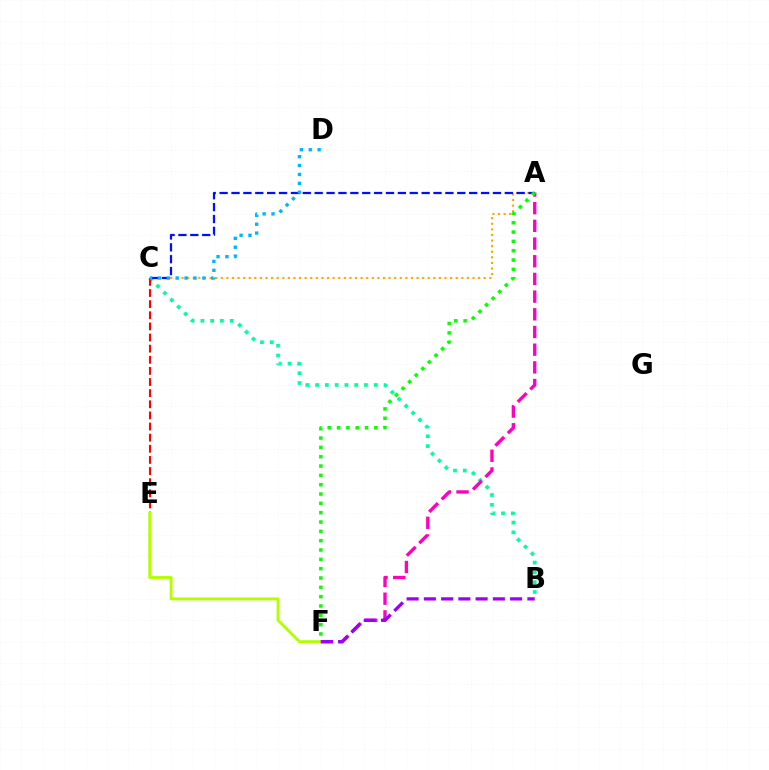{('B', 'C'): [{'color': '#00ff9d', 'line_style': 'dotted', 'thickness': 2.66}], ('C', 'E'): [{'color': '#ff0000', 'line_style': 'dashed', 'thickness': 1.51}], ('A', 'C'): [{'color': '#ffa500', 'line_style': 'dotted', 'thickness': 1.52}, {'color': '#0010ff', 'line_style': 'dashed', 'thickness': 1.61}], ('E', 'F'): [{'color': '#b3ff00', 'line_style': 'solid', 'thickness': 2.08}], ('A', 'F'): [{'color': '#ff00bd', 'line_style': 'dashed', 'thickness': 2.4}, {'color': '#08ff00', 'line_style': 'dotted', 'thickness': 2.53}], ('B', 'F'): [{'color': '#9b00ff', 'line_style': 'dashed', 'thickness': 2.34}], ('C', 'D'): [{'color': '#00b5ff', 'line_style': 'dotted', 'thickness': 2.42}]}